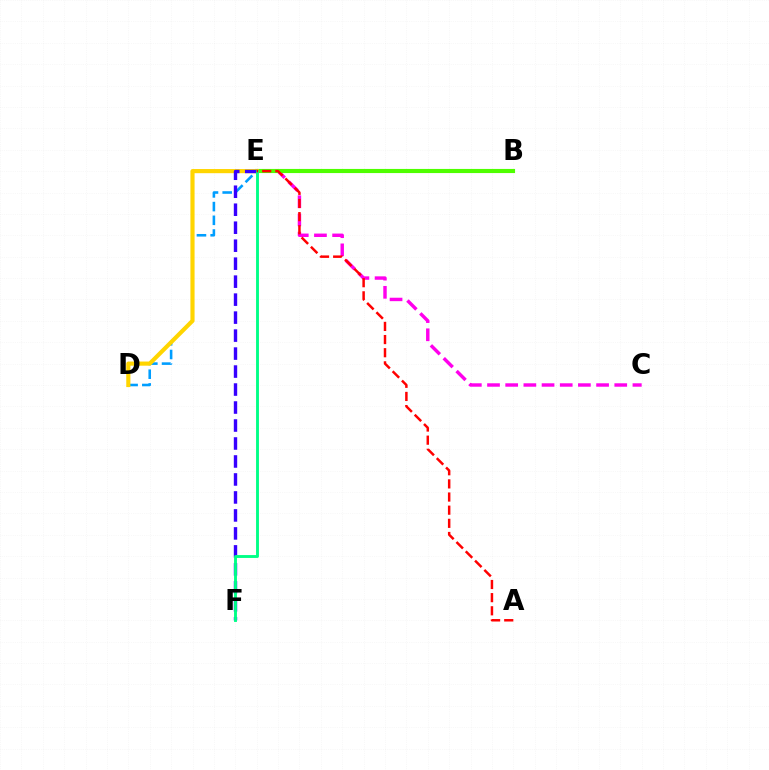{('D', 'E'): [{'color': '#009eff', 'line_style': 'dashed', 'thickness': 1.86}, {'color': '#ffd500', 'line_style': 'solid', 'thickness': 2.99}], ('C', 'E'): [{'color': '#ff00ed', 'line_style': 'dashed', 'thickness': 2.47}], ('B', 'E'): [{'color': '#4fff00', 'line_style': 'solid', 'thickness': 2.97}], ('E', 'F'): [{'color': '#3700ff', 'line_style': 'dashed', 'thickness': 2.44}, {'color': '#00ff86', 'line_style': 'solid', 'thickness': 2.08}], ('A', 'E'): [{'color': '#ff0000', 'line_style': 'dashed', 'thickness': 1.79}]}